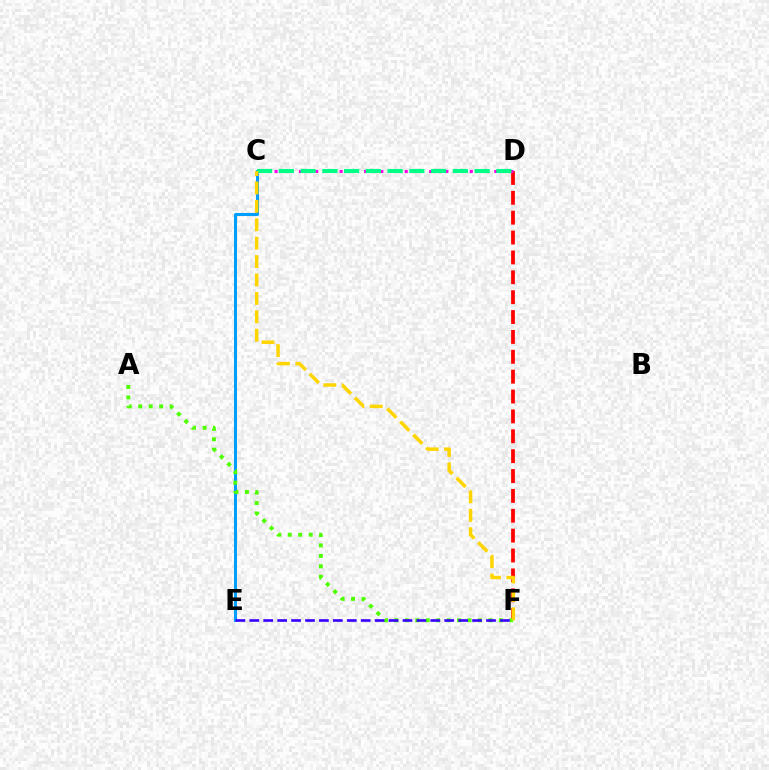{('C', 'E'): [{'color': '#009eff', 'line_style': 'solid', 'thickness': 2.17}], ('D', 'F'): [{'color': '#ff0000', 'line_style': 'dashed', 'thickness': 2.7}], ('A', 'F'): [{'color': '#4fff00', 'line_style': 'dotted', 'thickness': 2.84}], ('C', 'D'): [{'color': '#ff00ed', 'line_style': 'dotted', 'thickness': 2.21}, {'color': '#00ff86', 'line_style': 'dashed', 'thickness': 2.96}], ('E', 'F'): [{'color': '#3700ff', 'line_style': 'dashed', 'thickness': 1.89}], ('C', 'F'): [{'color': '#ffd500', 'line_style': 'dashed', 'thickness': 2.5}]}